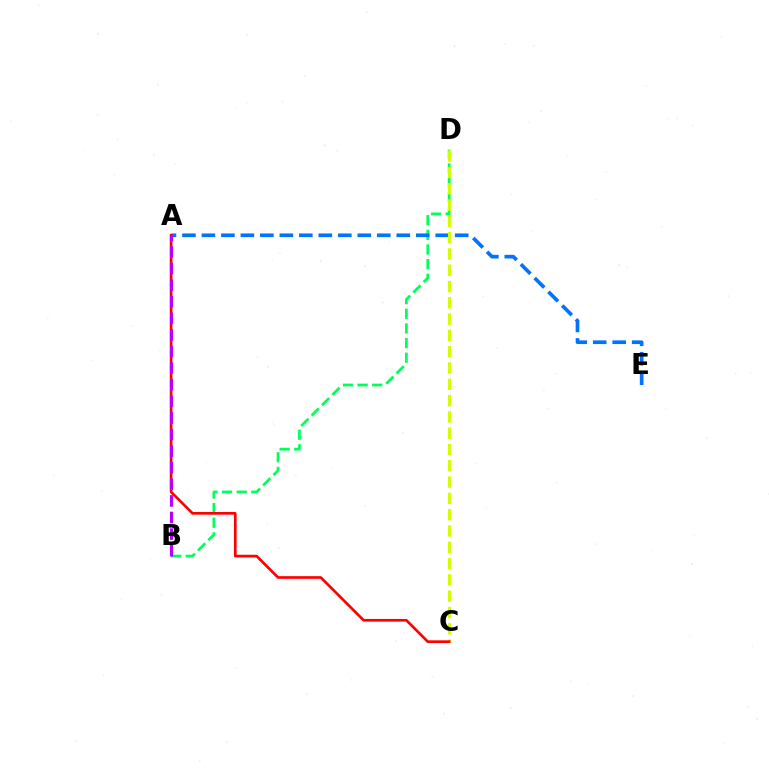{('B', 'D'): [{'color': '#00ff5c', 'line_style': 'dashed', 'thickness': 1.99}], ('A', 'E'): [{'color': '#0074ff', 'line_style': 'dashed', 'thickness': 2.65}], ('C', 'D'): [{'color': '#d1ff00', 'line_style': 'dashed', 'thickness': 2.21}], ('A', 'C'): [{'color': '#ff0000', 'line_style': 'solid', 'thickness': 1.93}], ('A', 'B'): [{'color': '#b900ff', 'line_style': 'dashed', 'thickness': 2.25}]}